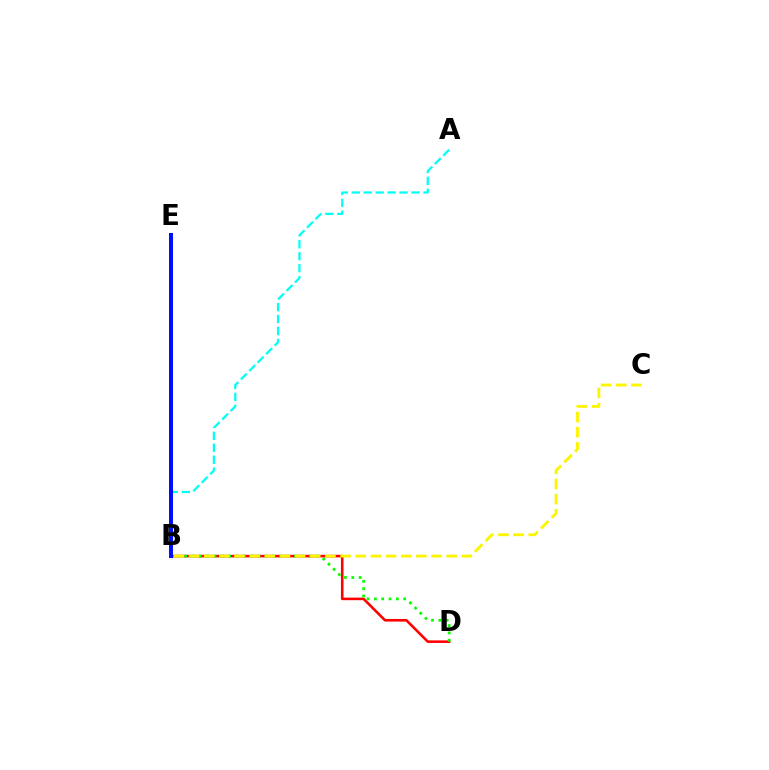{('A', 'B'): [{'color': '#00fff6', 'line_style': 'dashed', 'thickness': 1.62}], ('B', 'D'): [{'color': '#ff0000', 'line_style': 'solid', 'thickness': 1.86}, {'color': '#08ff00', 'line_style': 'dotted', 'thickness': 1.99}], ('B', 'C'): [{'color': '#fcf500', 'line_style': 'dashed', 'thickness': 2.06}], ('B', 'E'): [{'color': '#ee00ff', 'line_style': 'solid', 'thickness': 1.64}, {'color': '#0010ff', 'line_style': 'solid', 'thickness': 2.89}]}